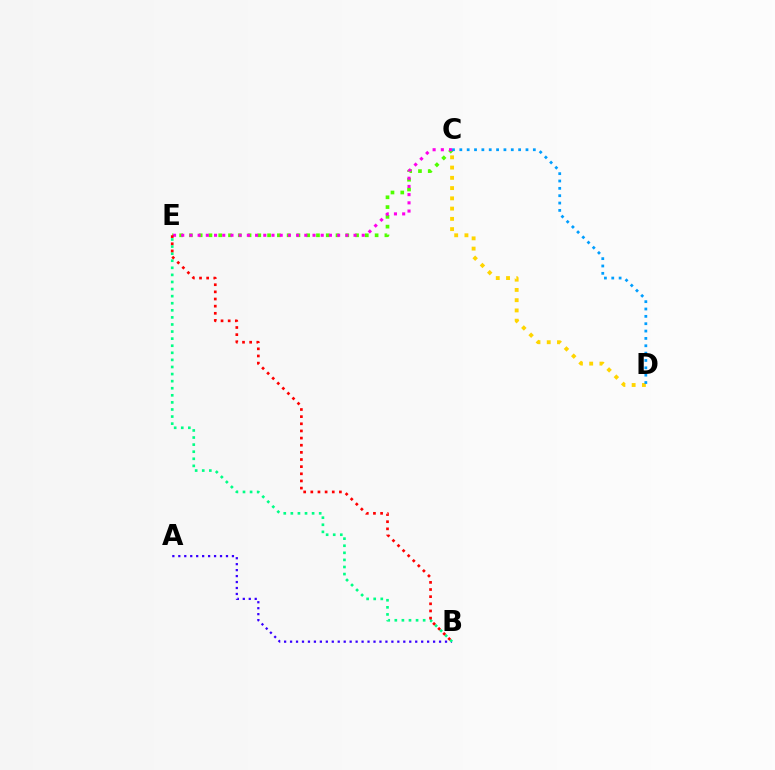{('C', 'E'): [{'color': '#4fff00', 'line_style': 'dotted', 'thickness': 2.66}, {'color': '#ff00ed', 'line_style': 'dotted', 'thickness': 2.23}], ('A', 'B'): [{'color': '#3700ff', 'line_style': 'dotted', 'thickness': 1.62}], ('C', 'D'): [{'color': '#ffd500', 'line_style': 'dotted', 'thickness': 2.79}, {'color': '#009eff', 'line_style': 'dotted', 'thickness': 2.0}], ('B', 'E'): [{'color': '#00ff86', 'line_style': 'dotted', 'thickness': 1.92}, {'color': '#ff0000', 'line_style': 'dotted', 'thickness': 1.94}]}